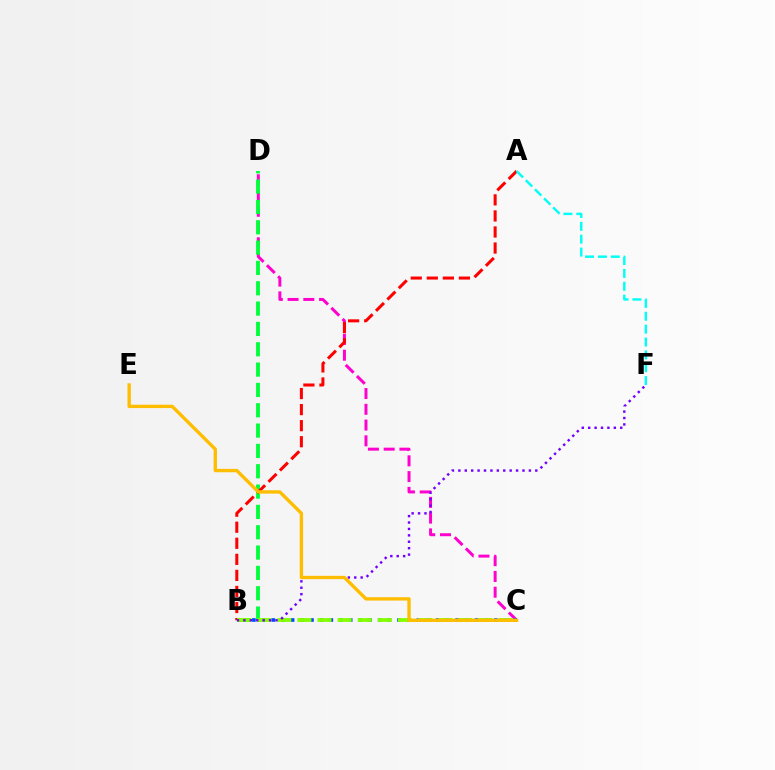{('C', 'D'): [{'color': '#ff00cf', 'line_style': 'dashed', 'thickness': 2.14}], ('B', 'C'): [{'color': '#004bff', 'line_style': 'dotted', 'thickness': 2.63}, {'color': '#84ff00', 'line_style': 'dashed', 'thickness': 2.73}], ('B', 'D'): [{'color': '#00ff39', 'line_style': 'dashed', 'thickness': 2.76}], ('A', 'B'): [{'color': '#ff0000', 'line_style': 'dashed', 'thickness': 2.18}], ('B', 'F'): [{'color': '#7200ff', 'line_style': 'dotted', 'thickness': 1.74}], ('C', 'E'): [{'color': '#ffbd00', 'line_style': 'solid', 'thickness': 2.41}], ('A', 'F'): [{'color': '#00fff6', 'line_style': 'dashed', 'thickness': 1.75}]}